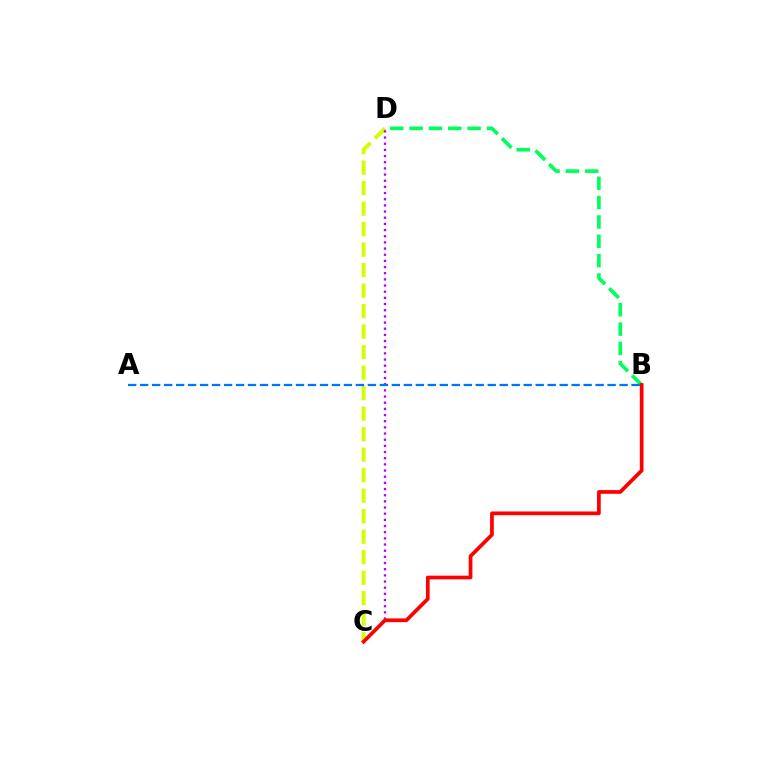{('C', 'D'): [{'color': '#d1ff00', 'line_style': 'dashed', 'thickness': 2.79}, {'color': '#b900ff', 'line_style': 'dotted', 'thickness': 1.68}], ('B', 'D'): [{'color': '#00ff5c', 'line_style': 'dashed', 'thickness': 2.63}], ('A', 'B'): [{'color': '#0074ff', 'line_style': 'dashed', 'thickness': 1.63}], ('B', 'C'): [{'color': '#ff0000', 'line_style': 'solid', 'thickness': 2.68}]}